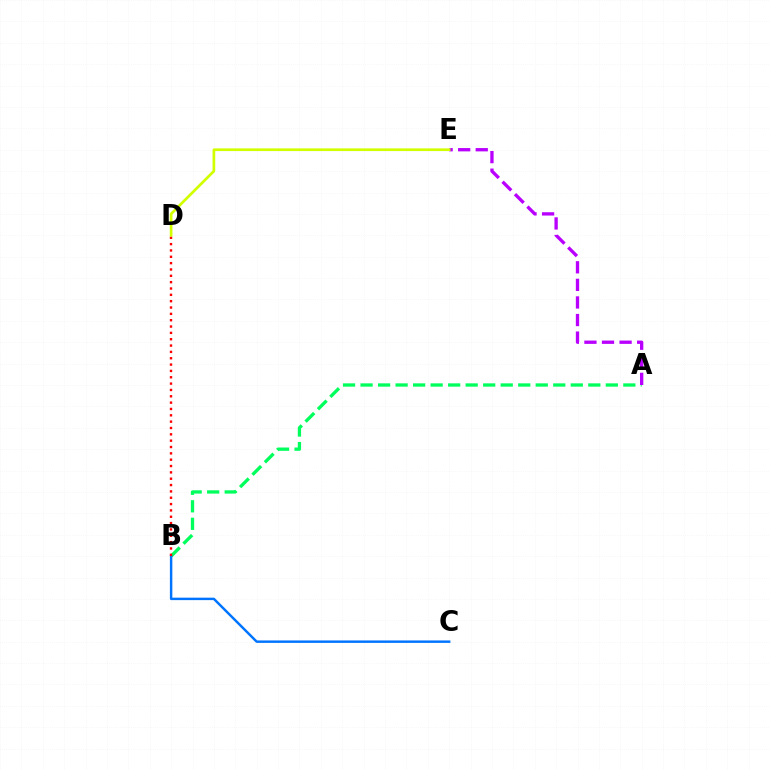{('A', 'B'): [{'color': '#00ff5c', 'line_style': 'dashed', 'thickness': 2.38}], ('B', 'C'): [{'color': '#0074ff', 'line_style': 'solid', 'thickness': 1.77}], ('A', 'E'): [{'color': '#b900ff', 'line_style': 'dashed', 'thickness': 2.39}], ('B', 'D'): [{'color': '#ff0000', 'line_style': 'dotted', 'thickness': 1.72}], ('D', 'E'): [{'color': '#d1ff00', 'line_style': 'solid', 'thickness': 1.94}]}